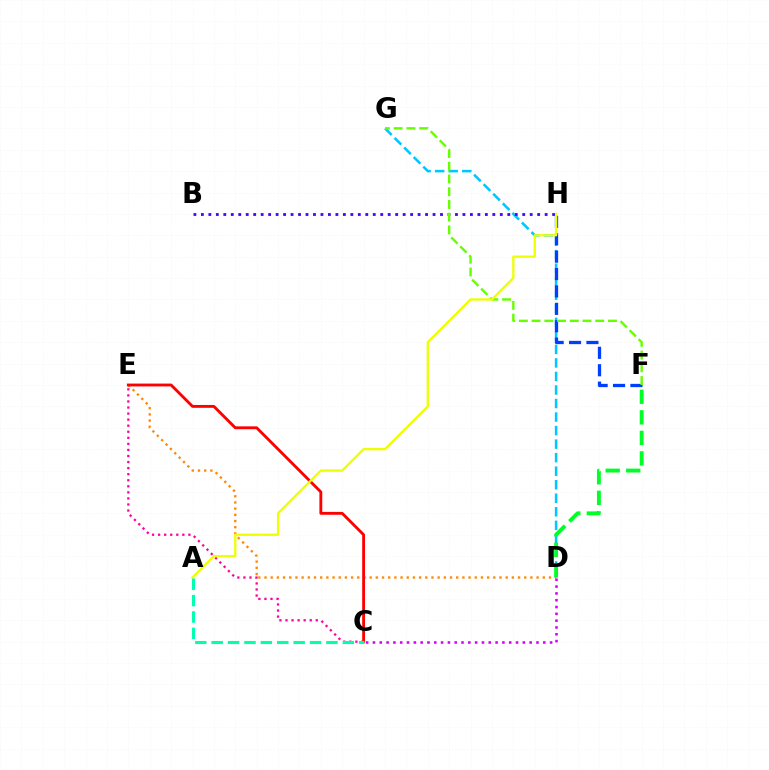{('D', 'G'): [{'color': '#00c7ff', 'line_style': 'dashed', 'thickness': 1.84}], ('F', 'H'): [{'color': '#003fff', 'line_style': 'dashed', 'thickness': 2.36}], ('B', 'H'): [{'color': '#4f00ff', 'line_style': 'dotted', 'thickness': 2.03}], ('D', 'F'): [{'color': '#00ff27', 'line_style': 'dashed', 'thickness': 2.79}], ('D', 'E'): [{'color': '#ff8800', 'line_style': 'dotted', 'thickness': 1.68}], ('C', 'D'): [{'color': '#d600ff', 'line_style': 'dotted', 'thickness': 1.85}], ('C', 'E'): [{'color': '#ff00a0', 'line_style': 'dotted', 'thickness': 1.65}, {'color': '#ff0000', 'line_style': 'solid', 'thickness': 2.05}], ('F', 'G'): [{'color': '#66ff00', 'line_style': 'dashed', 'thickness': 1.73}], ('A', 'H'): [{'color': '#eeff00', 'line_style': 'solid', 'thickness': 1.66}], ('A', 'C'): [{'color': '#00ffaf', 'line_style': 'dashed', 'thickness': 2.23}]}